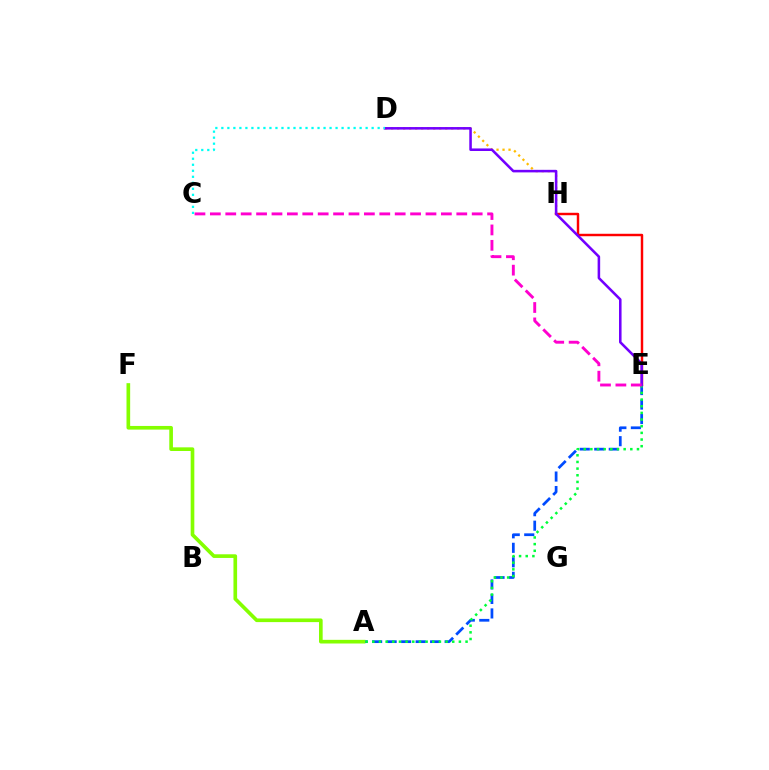{('D', 'H'): [{'color': '#ffbd00', 'line_style': 'dotted', 'thickness': 1.63}], ('A', 'E'): [{'color': '#004bff', 'line_style': 'dashed', 'thickness': 1.97}, {'color': '#00ff39', 'line_style': 'dotted', 'thickness': 1.81}], ('A', 'F'): [{'color': '#84ff00', 'line_style': 'solid', 'thickness': 2.63}], ('E', 'H'): [{'color': '#ff0000', 'line_style': 'solid', 'thickness': 1.76}], ('D', 'E'): [{'color': '#7200ff', 'line_style': 'solid', 'thickness': 1.84}], ('C', 'D'): [{'color': '#00fff6', 'line_style': 'dotted', 'thickness': 1.63}], ('C', 'E'): [{'color': '#ff00cf', 'line_style': 'dashed', 'thickness': 2.09}]}